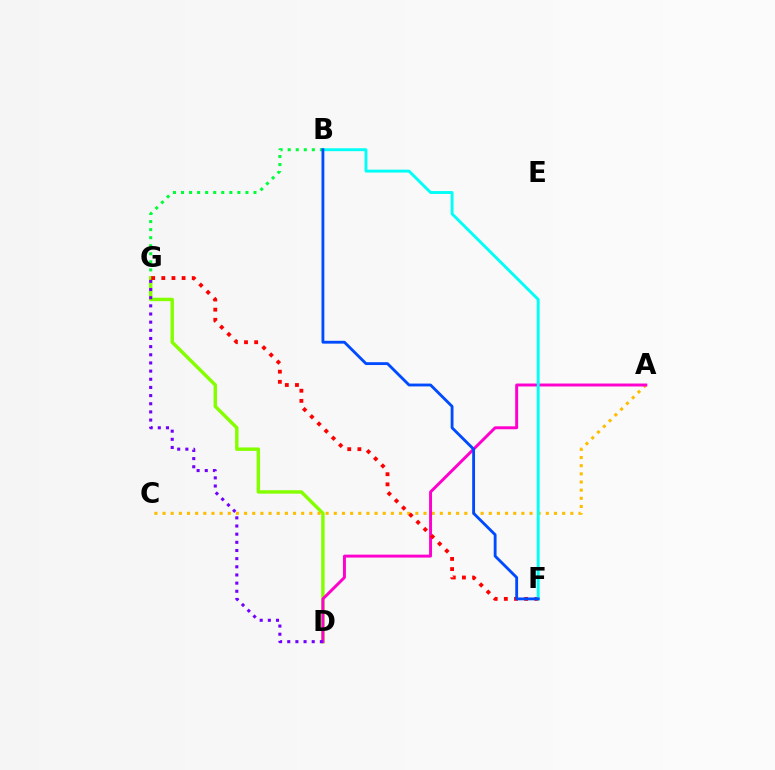{('B', 'G'): [{'color': '#00ff39', 'line_style': 'dotted', 'thickness': 2.19}], ('D', 'G'): [{'color': '#84ff00', 'line_style': 'solid', 'thickness': 2.47}, {'color': '#7200ff', 'line_style': 'dotted', 'thickness': 2.22}], ('A', 'C'): [{'color': '#ffbd00', 'line_style': 'dotted', 'thickness': 2.22}], ('A', 'D'): [{'color': '#ff00cf', 'line_style': 'solid', 'thickness': 2.12}], ('F', 'G'): [{'color': '#ff0000', 'line_style': 'dotted', 'thickness': 2.76}], ('B', 'F'): [{'color': '#00fff6', 'line_style': 'solid', 'thickness': 2.09}, {'color': '#004bff', 'line_style': 'solid', 'thickness': 2.05}]}